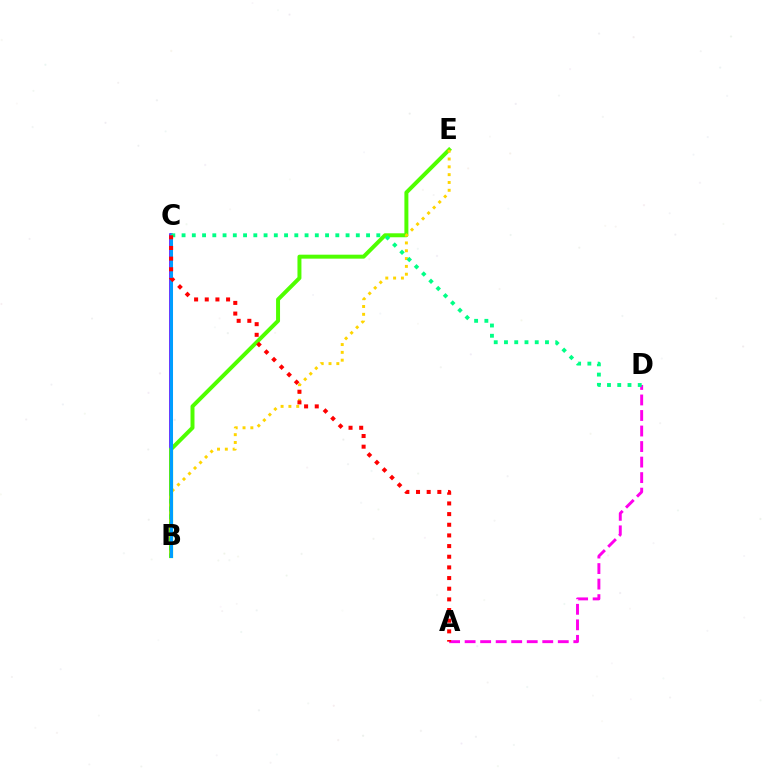{('B', 'C'): [{'color': '#3700ff', 'line_style': 'solid', 'thickness': 2.52}, {'color': '#009eff', 'line_style': 'solid', 'thickness': 2.19}], ('B', 'E'): [{'color': '#4fff00', 'line_style': 'solid', 'thickness': 2.86}, {'color': '#ffd500', 'line_style': 'dotted', 'thickness': 2.12}], ('A', 'D'): [{'color': '#ff00ed', 'line_style': 'dashed', 'thickness': 2.11}], ('C', 'D'): [{'color': '#00ff86', 'line_style': 'dotted', 'thickness': 2.78}], ('A', 'C'): [{'color': '#ff0000', 'line_style': 'dotted', 'thickness': 2.9}]}